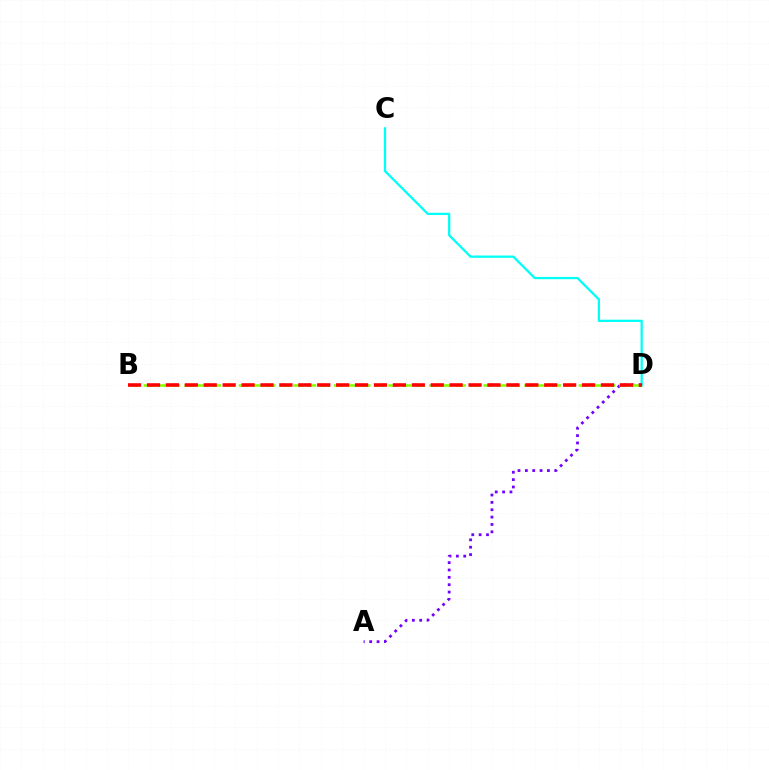{('A', 'D'): [{'color': '#7200ff', 'line_style': 'dotted', 'thickness': 2.0}], ('B', 'D'): [{'color': '#84ff00', 'line_style': 'dashed', 'thickness': 1.85}, {'color': '#ff0000', 'line_style': 'dashed', 'thickness': 2.57}], ('C', 'D'): [{'color': '#00fff6', 'line_style': 'solid', 'thickness': 1.63}]}